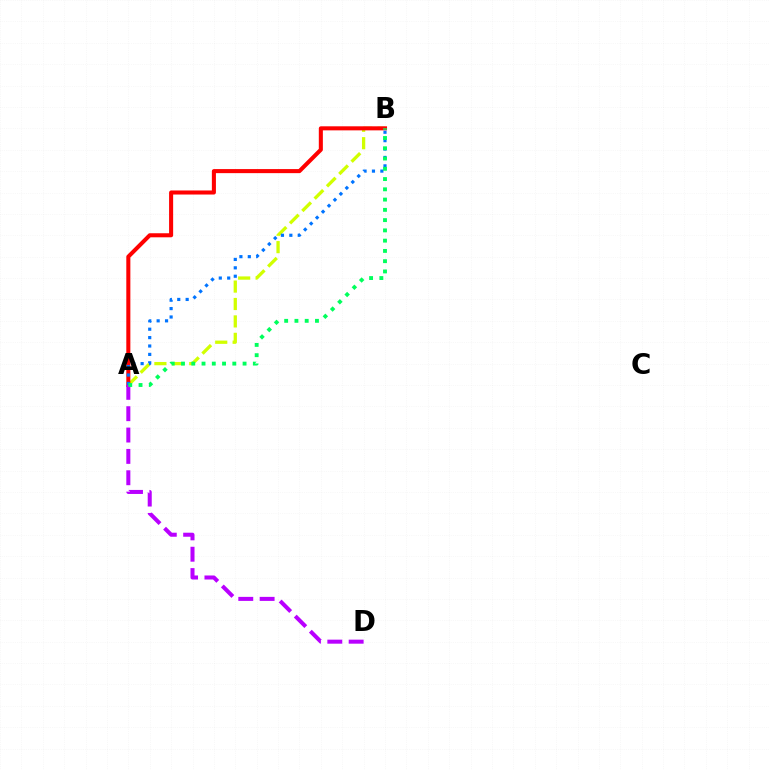{('A', 'B'): [{'color': '#d1ff00', 'line_style': 'dashed', 'thickness': 2.37}, {'color': '#ff0000', 'line_style': 'solid', 'thickness': 2.92}, {'color': '#0074ff', 'line_style': 'dotted', 'thickness': 2.28}, {'color': '#00ff5c', 'line_style': 'dotted', 'thickness': 2.79}], ('A', 'D'): [{'color': '#b900ff', 'line_style': 'dashed', 'thickness': 2.9}]}